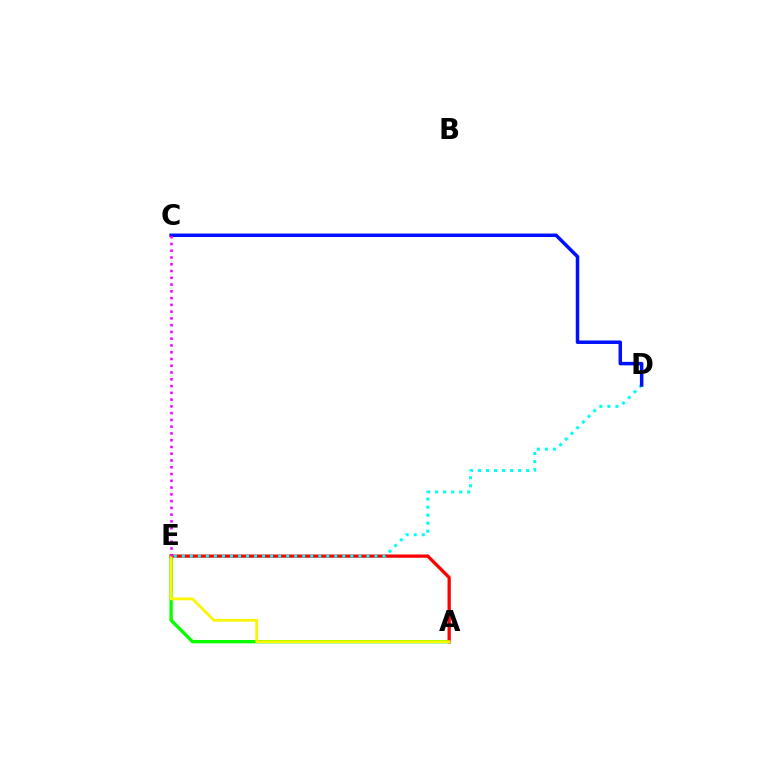{('A', 'E'): [{'color': '#08ff00', 'line_style': 'solid', 'thickness': 2.41}, {'color': '#ff0000', 'line_style': 'solid', 'thickness': 2.36}, {'color': '#fcf500', 'line_style': 'solid', 'thickness': 1.99}], ('D', 'E'): [{'color': '#00fff6', 'line_style': 'dotted', 'thickness': 2.18}], ('C', 'D'): [{'color': '#0010ff', 'line_style': 'solid', 'thickness': 2.51}], ('C', 'E'): [{'color': '#ee00ff', 'line_style': 'dotted', 'thickness': 1.84}]}